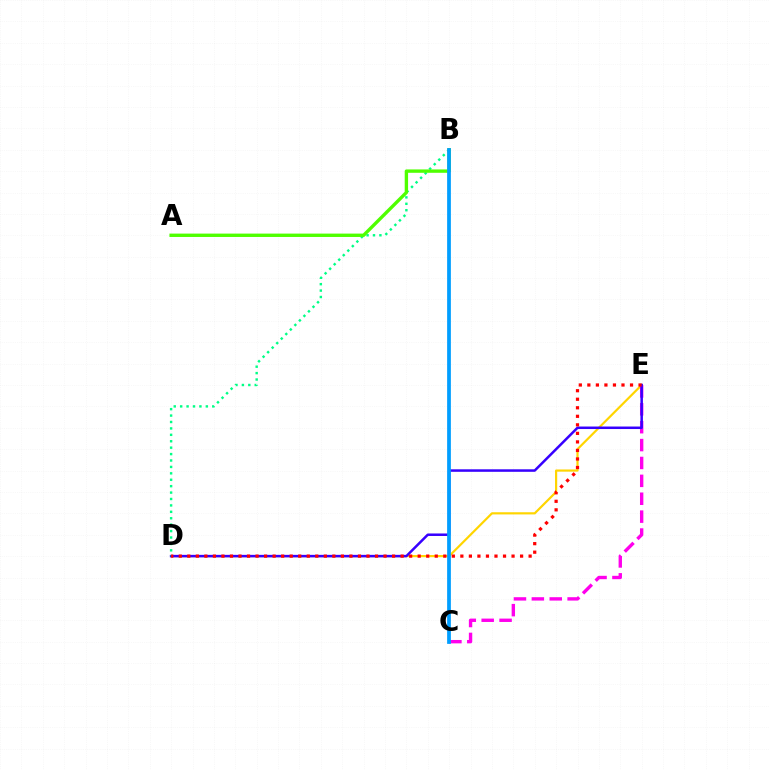{('D', 'E'): [{'color': '#ffd500', 'line_style': 'solid', 'thickness': 1.57}, {'color': '#3700ff', 'line_style': 'solid', 'thickness': 1.81}, {'color': '#ff0000', 'line_style': 'dotted', 'thickness': 2.32}], ('C', 'E'): [{'color': '#ff00ed', 'line_style': 'dashed', 'thickness': 2.43}], ('B', 'D'): [{'color': '#00ff86', 'line_style': 'dotted', 'thickness': 1.74}], ('A', 'B'): [{'color': '#4fff00', 'line_style': 'solid', 'thickness': 2.42}], ('B', 'C'): [{'color': '#009eff', 'line_style': 'solid', 'thickness': 2.69}]}